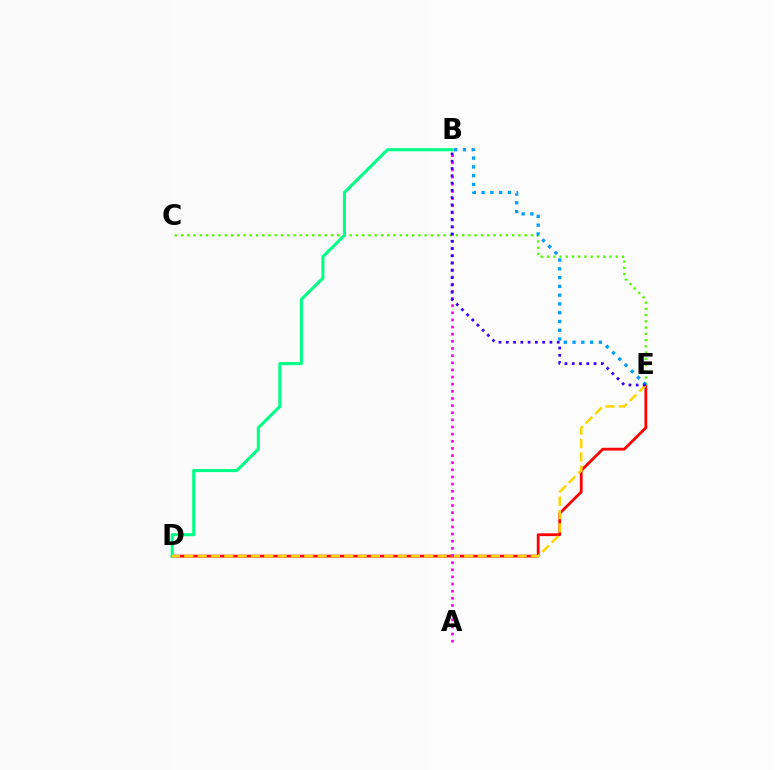{('D', 'E'): [{'color': '#ff0000', 'line_style': 'solid', 'thickness': 2.01}, {'color': '#ffd500', 'line_style': 'dashed', 'thickness': 1.81}], ('C', 'E'): [{'color': '#4fff00', 'line_style': 'dotted', 'thickness': 1.7}], ('B', 'D'): [{'color': '#00ff86', 'line_style': 'solid', 'thickness': 2.22}], ('B', 'E'): [{'color': '#009eff', 'line_style': 'dotted', 'thickness': 2.38}, {'color': '#3700ff', 'line_style': 'dotted', 'thickness': 1.98}], ('A', 'B'): [{'color': '#ff00ed', 'line_style': 'dotted', 'thickness': 1.94}]}